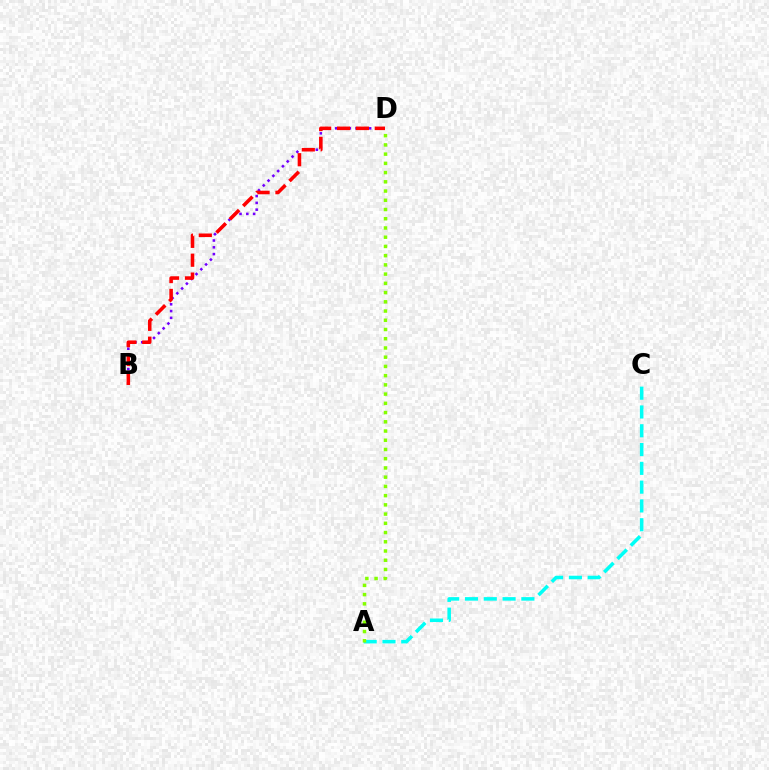{('A', 'C'): [{'color': '#00fff6', 'line_style': 'dashed', 'thickness': 2.55}], ('B', 'D'): [{'color': '#7200ff', 'line_style': 'dotted', 'thickness': 1.84}, {'color': '#ff0000', 'line_style': 'dashed', 'thickness': 2.56}], ('A', 'D'): [{'color': '#84ff00', 'line_style': 'dotted', 'thickness': 2.51}]}